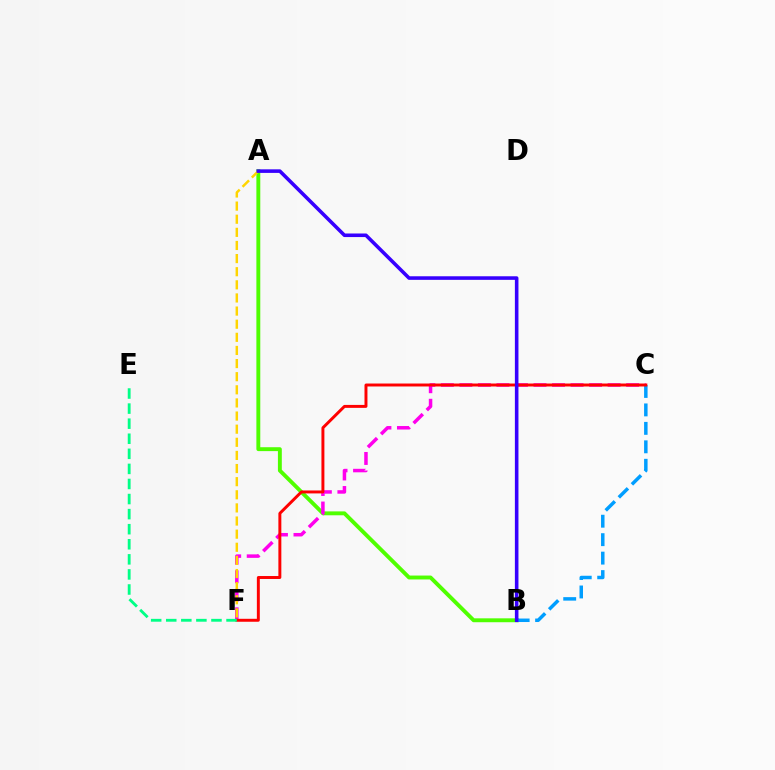{('A', 'B'): [{'color': '#4fff00', 'line_style': 'solid', 'thickness': 2.8}, {'color': '#3700ff', 'line_style': 'solid', 'thickness': 2.57}], ('C', 'F'): [{'color': '#ff00ed', 'line_style': 'dashed', 'thickness': 2.52}, {'color': '#ff0000', 'line_style': 'solid', 'thickness': 2.12}], ('A', 'F'): [{'color': '#ffd500', 'line_style': 'dashed', 'thickness': 1.78}], ('B', 'C'): [{'color': '#009eff', 'line_style': 'dashed', 'thickness': 2.51}], ('E', 'F'): [{'color': '#00ff86', 'line_style': 'dashed', 'thickness': 2.05}]}